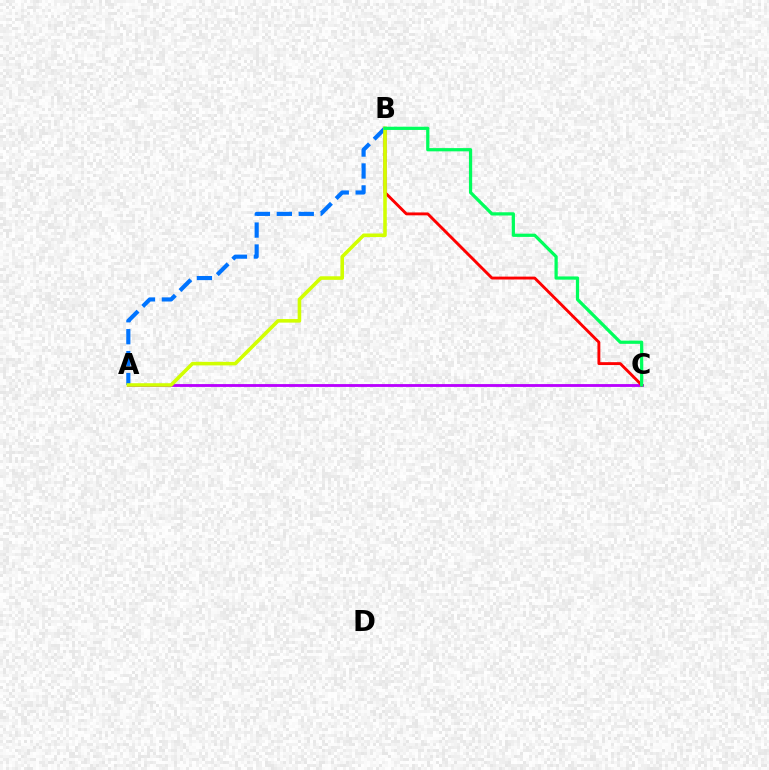{('A', 'C'): [{'color': '#b900ff', 'line_style': 'solid', 'thickness': 2.04}], ('B', 'C'): [{'color': '#ff0000', 'line_style': 'solid', 'thickness': 2.08}, {'color': '#00ff5c', 'line_style': 'solid', 'thickness': 2.33}], ('A', 'B'): [{'color': '#0074ff', 'line_style': 'dashed', 'thickness': 2.98}, {'color': '#d1ff00', 'line_style': 'solid', 'thickness': 2.57}]}